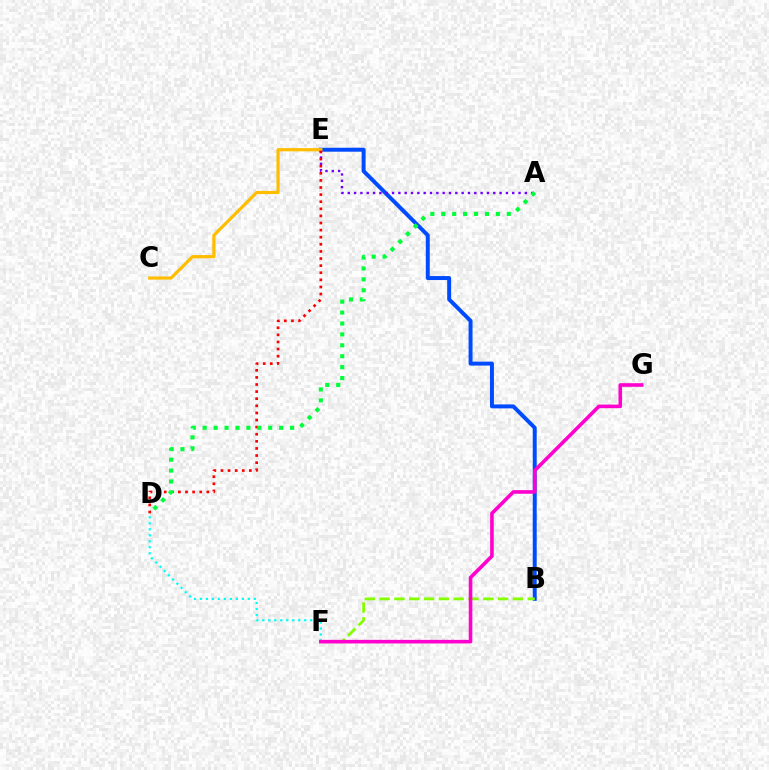{('B', 'E'): [{'color': '#004bff', 'line_style': 'solid', 'thickness': 2.85}], ('A', 'E'): [{'color': '#7200ff', 'line_style': 'dotted', 'thickness': 1.72}], ('B', 'F'): [{'color': '#84ff00', 'line_style': 'dashed', 'thickness': 2.01}], ('C', 'E'): [{'color': '#ffbd00', 'line_style': 'solid', 'thickness': 2.31}], ('D', 'F'): [{'color': '#00fff6', 'line_style': 'dotted', 'thickness': 1.63}], ('D', 'E'): [{'color': '#ff0000', 'line_style': 'dotted', 'thickness': 1.93}], ('F', 'G'): [{'color': '#ff00cf', 'line_style': 'solid', 'thickness': 2.59}], ('A', 'D'): [{'color': '#00ff39', 'line_style': 'dotted', 'thickness': 2.97}]}